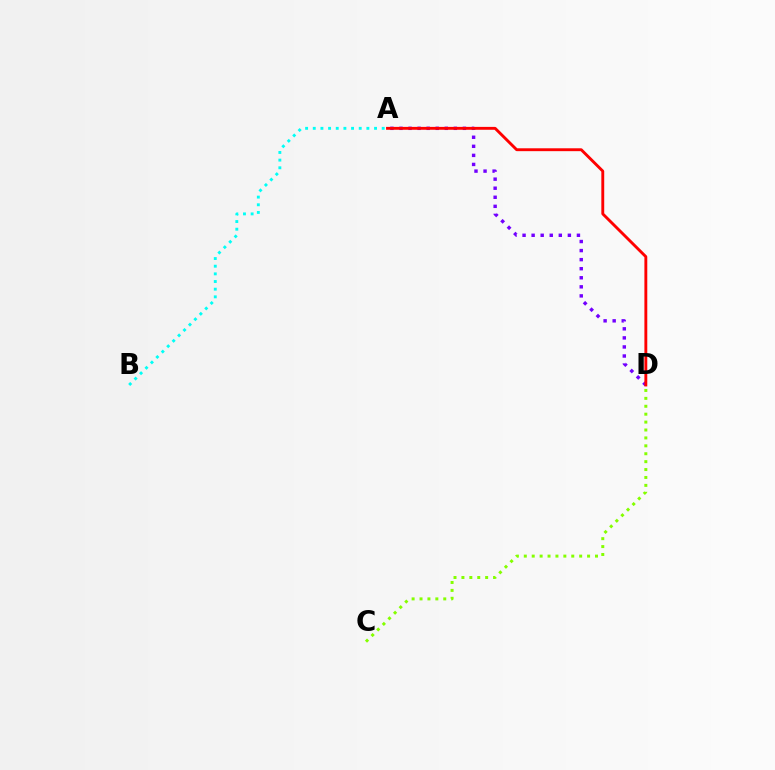{('A', 'D'): [{'color': '#7200ff', 'line_style': 'dotted', 'thickness': 2.46}, {'color': '#ff0000', 'line_style': 'solid', 'thickness': 2.07}], ('A', 'B'): [{'color': '#00fff6', 'line_style': 'dotted', 'thickness': 2.08}], ('C', 'D'): [{'color': '#84ff00', 'line_style': 'dotted', 'thickness': 2.15}]}